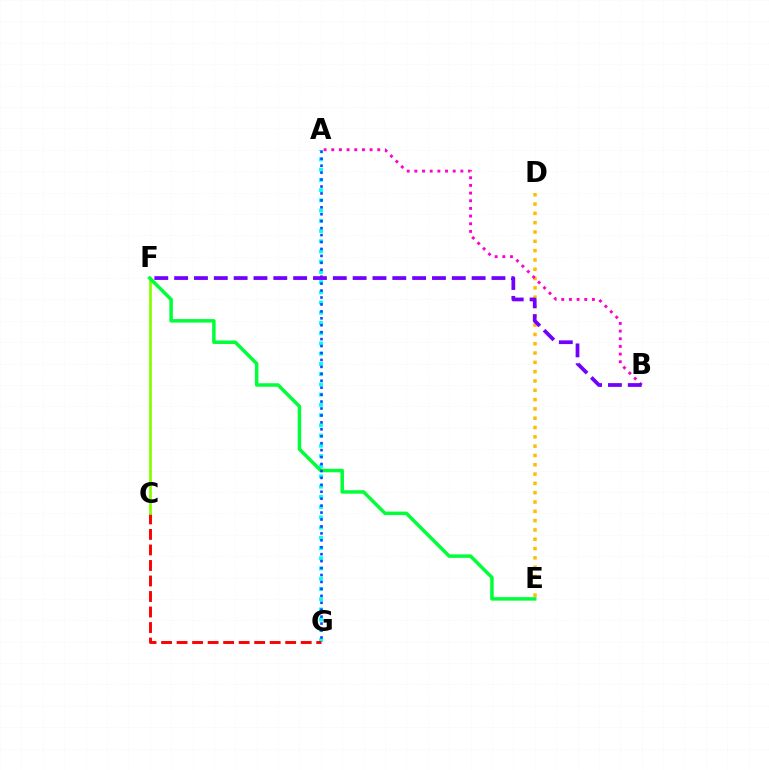{('D', 'E'): [{'color': '#ffbd00', 'line_style': 'dotted', 'thickness': 2.53}], ('A', 'B'): [{'color': '#ff00cf', 'line_style': 'dotted', 'thickness': 2.08}], ('A', 'G'): [{'color': '#00fff6', 'line_style': 'dotted', 'thickness': 2.78}, {'color': '#004bff', 'line_style': 'dotted', 'thickness': 1.88}], ('C', 'G'): [{'color': '#ff0000', 'line_style': 'dashed', 'thickness': 2.11}], ('C', 'F'): [{'color': '#84ff00', 'line_style': 'solid', 'thickness': 1.98}], ('E', 'F'): [{'color': '#00ff39', 'line_style': 'solid', 'thickness': 2.51}], ('B', 'F'): [{'color': '#7200ff', 'line_style': 'dashed', 'thickness': 2.69}]}